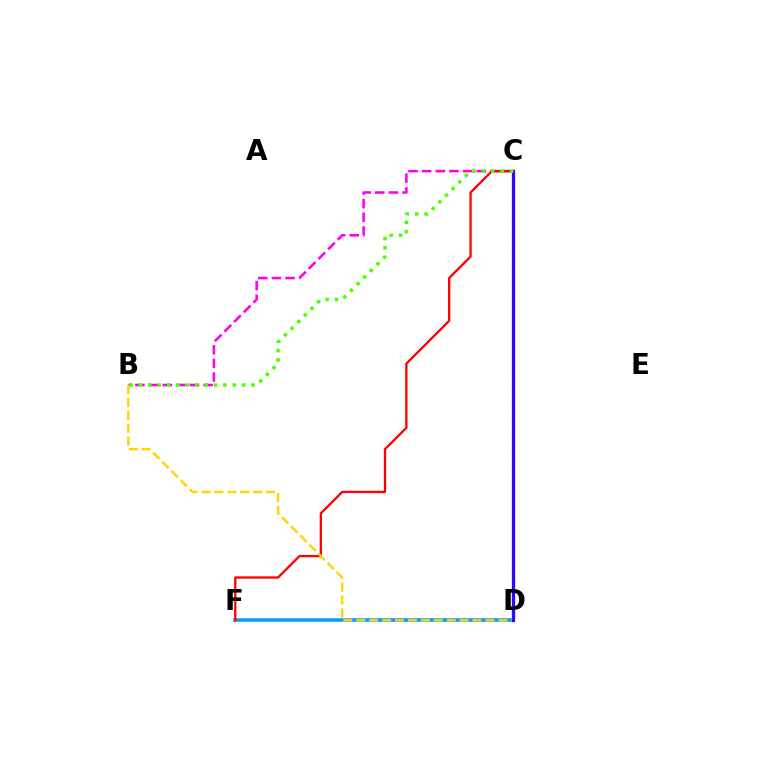{('B', 'C'): [{'color': '#ff00ed', 'line_style': 'dashed', 'thickness': 1.85}, {'color': '#4fff00', 'line_style': 'dotted', 'thickness': 2.55}], ('D', 'F'): [{'color': '#009eff', 'line_style': 'solid', 'thickness': 2.55}], ('C', 'F'): [{'color': '#ff0000', 'line_style': 'solid', 'thickness': 1.66}], ('C', 'D'): [{'color': '#00ff86', 'line_style': 'dashed', 'thickness': 2.27}, {'color': '#3700ff', 'line_style': 'solid', 'thickness': 2.33}], ('B', 'D'): [{'color': '#ffd500', 'line_style': 'dashed', 'thickness': 1.76}]}